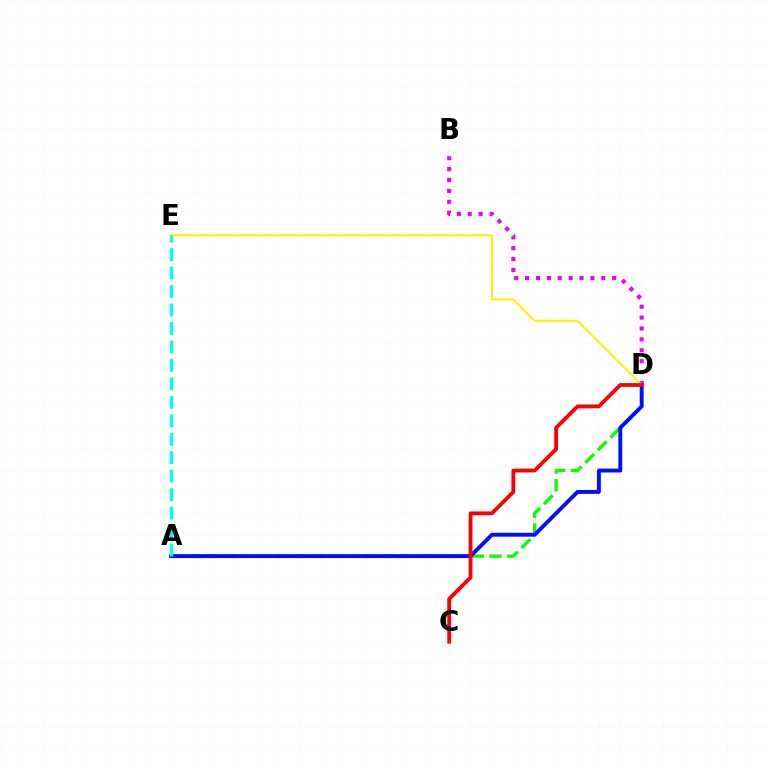{('A', 'D'): [{'color': '#08ff00', 'line_style': 'dashed', 'thickness': 2.41}, {'color': '#0010ff', 'line_style': 'solid', 'thickness': 2.81}], ('B', 'D'): [{'color': '#ee00ff', 'line_style': 'dotted', 'thickness': 2.96}], ('D', 'E'): [{'color': '#fcf500', 'line_style': 'solid', 'thickness': 1.54}], ('A', 'E'): [{'color': '#00fff6', 'line_style': 'dashed', 'thickness': 2.51}], ('C', 'D'): [{'color': '#ff0000', 'line_style': 'solid', 'thickness': 2.74}]}